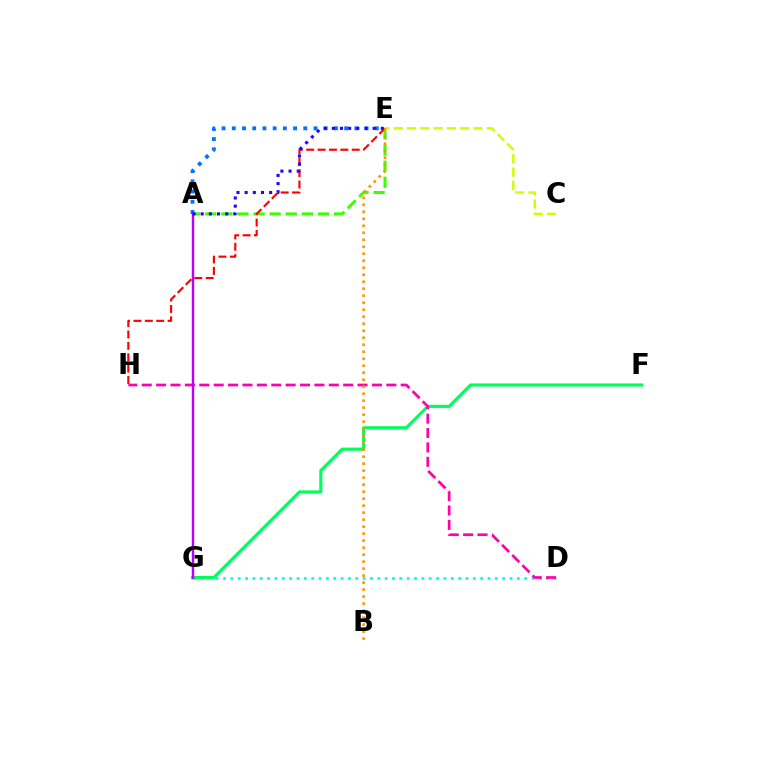{('D', 'G'): [{'color': '#00fff6', 'line_style': 'dotted', 'thickness': 2.0}], ('A', 'E'): [{'color': '#3dff00', 'line_style': 'dashed', 'thickness': 2.19}, {'color': '#0074ff', 'line_style': 'dotted', 'thickness': 2.78}, {'color': '#2500ff', 'line_style': 'dotted', 'thickness': 2.22}], ('E', 'H'): [{'color': '#ff0000', 'line_style': 'dashed', 'thickness': 1.55}], ('F', 'G'): [{'color': '#00ff5c', 'line_style': 'solid', 'thickness': 2.27}], ('C', 'E'): [{'color': '#d1ff00', 'line_style': 'dashed', 'thickness': 1.81}], ('D', 'H'): [{'color': '#ff00ac', 'line_style': 'dashed', 'thickness': 1.95}], ('B', 'E'): [{'color': '#ff9400', 'line_style': 'dotted', 'thickness': 1.9}], ('A', 'G'): [{'color': '#b900ff', 'line_style': 'solid', 'thickness': 1.74}]}